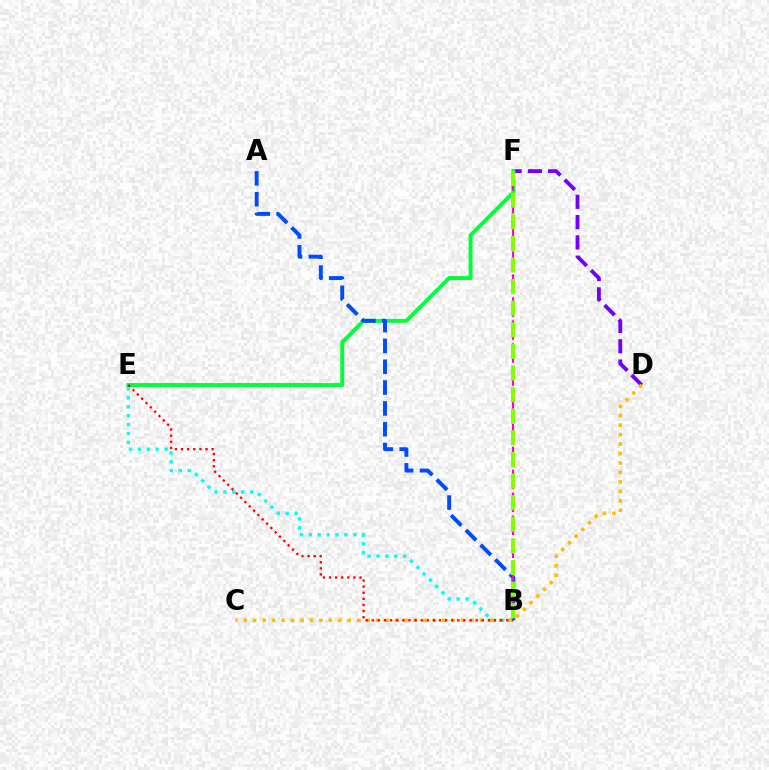{('D', 'F'): [{'color': '#7200ff', 'line_style': 'dashed', 'thickness': 2.75}], ('E', 'F'): [{'color': '#00ff39', 'line_style': 'solid', 'thickness': 2.82}], ('A', 'B'): [{'color': '#004bff', 'line_style': 'dashed', 'thickness': 2.83}], ('B', 'E'): [{'color': '#00fff6', 'line_style': 'dotted', 'thickness': 2.42}, {'color': '#ff0000', 'line_style': 'dotted', 'thickness': 1.66}], ('C', 'D'): [{'color': '#ffbd00', 'line_style': 'dotted', 'thickness': 2.57}], ('B', 'F'): [{'color': '#ff00cf', 'line_style': 'dashed', 'thickness': 1.56}, {'color': '#84ff00', 'line_style': 'dashed', 'thickness': 2.94}]}